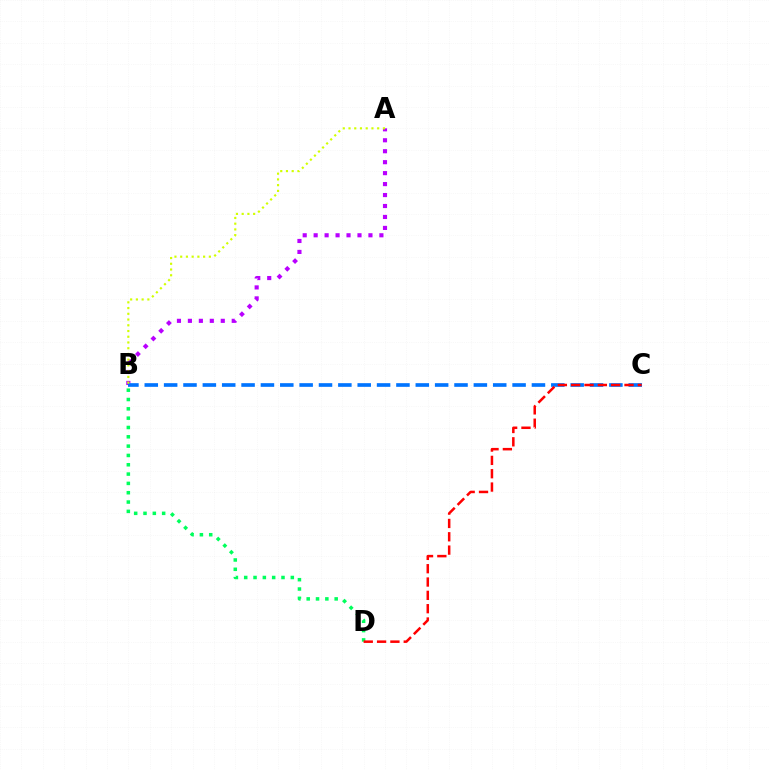{('B', 'D'): [{'color': '#00ff5c', 'line_style': 'dotted', 'thickness': 2.53}], ('A', 'B'): [{'color': '#b900ff', 'line_style': 'dotted', 'thickness': 2.98}, {'color': '#d1ff00', 'line_style': 'dotted', 'thickness': 1.56}], ('B', 'C'): [{'color': '#0074ff', 'line_style': 'dashed', 'thickness': 2.63}], ('C', 'D'): [{'color': '#ff0000', 'line_style': 'dashed', 'thickness': 1.81}]}